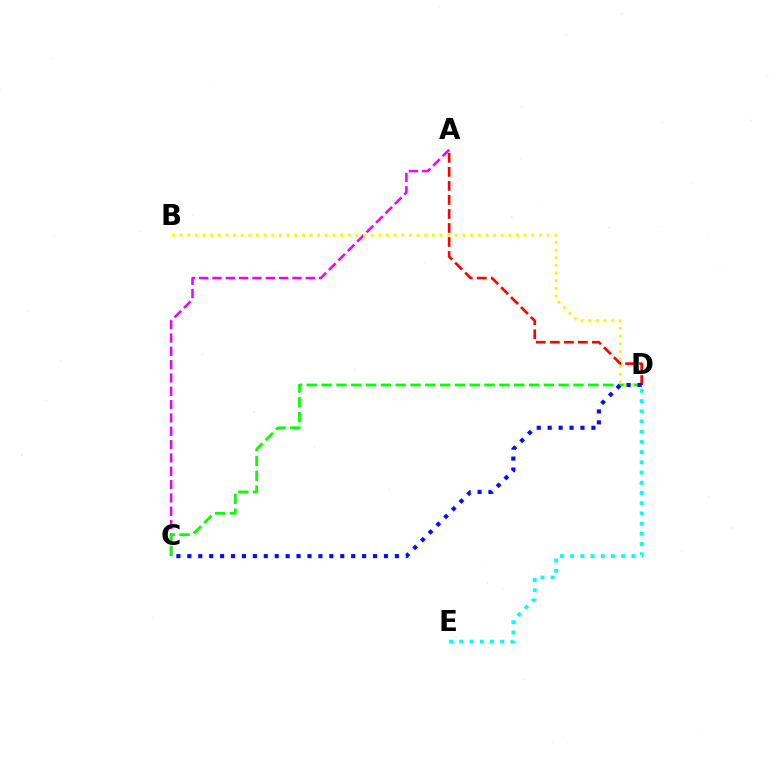{('A', 'C'): [{'color': '#ee00ff', 'line_style': 'dashed', 'thickness': 1.81}], ('C', 'D'): [{'color': '#08ff00', 'line_style': 'dashed', 'thickness': 2.01}, {'color': '#0010ff', 'line_style': 'dotted', 'thickness': 2.97}], ('B', 'D'): [{'color': '#fcf500', 'line_style': 'dotted', 'thickness': 2.08}], ('A', 'D'): [{'color': '#ff0000', 'line_style': 'dashed', 'thickness': 1.91}], ('D', 'E'): [{'color': '#00fff6', 'line_style': 'dotted', 'thickness': 2.77}]}